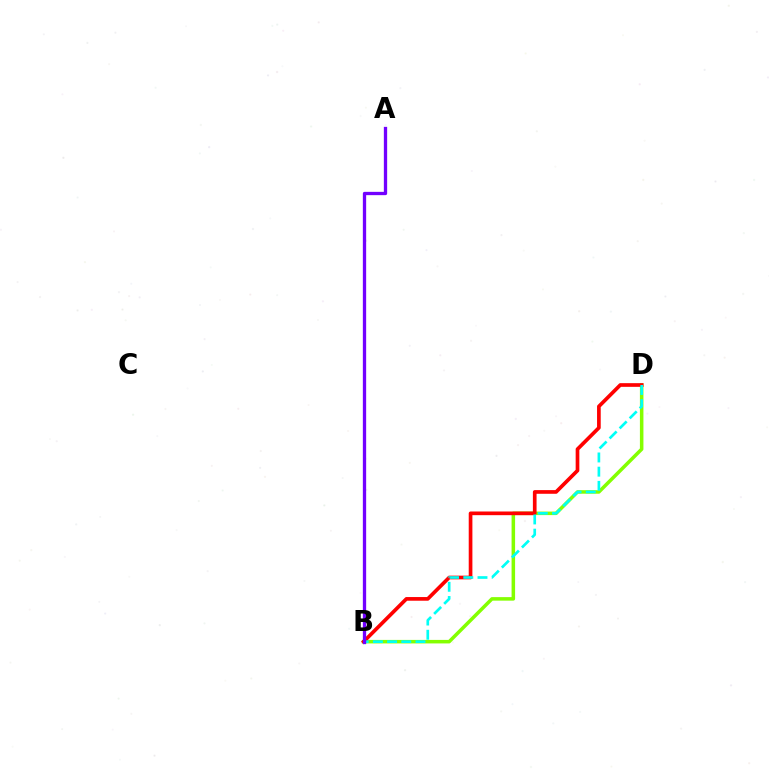{('B', 'D'): [{'color': '#84ff00', 'line_style': 'solid', 'thickness': 2.54}, {'color': '#ff0000', 'line_style': 'solid', 'thickness': 2.65}, {'color': '#00fff6', 'line_style': 'dashed', 'thickness': 1.93}], ('A', 'B'): [{'color': '#7200ff', 'line_style': 'solid', 'thickness': 2.38}]}